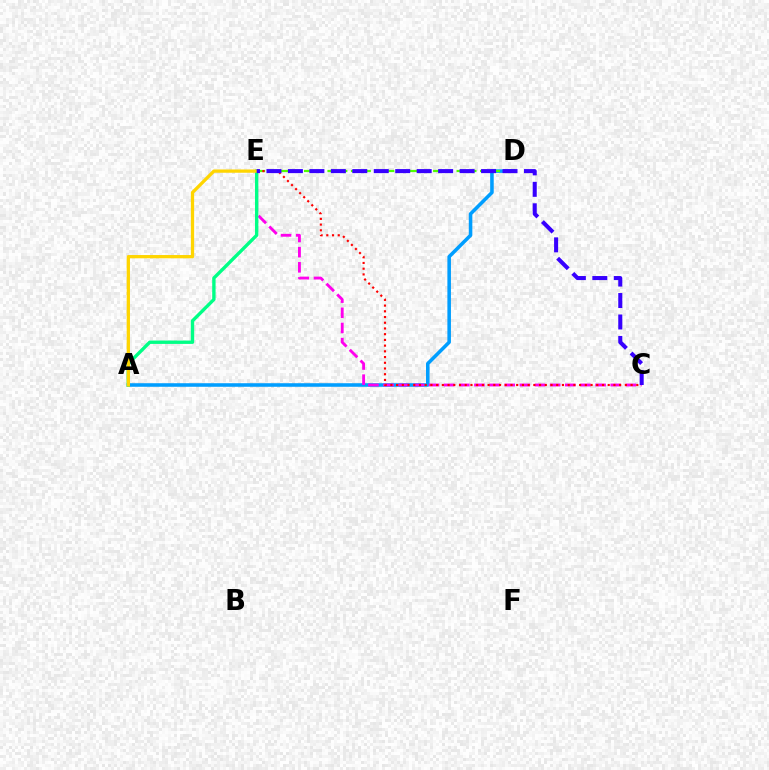{('A', 'D'): [{'color': '#009eff', 'line_style': 'solid', 'thickness': 2.56}], ('C', 'E'): [{'color': '#ff00ed', 'line_style': 'dashed', 'thickness': 2.06}, {'color': '#ff0000', 'line_style': 'dotted', 'thickness': 1.55}, {'color': '#3700ff', 'line_style': 'dashed', 'thickness': 2.92}], ('A', 'E'): [{'color': '#00ff86', 'line_style': 'solid', 'thickness': 2.43}, {'color': '#ffd500', 'line_style': 'solid', 'thickness': 2.36}], ('D', 'E'): [{'color': '#4fff00', 'line_style': 'dashed', 'thickness': 1.59}]}